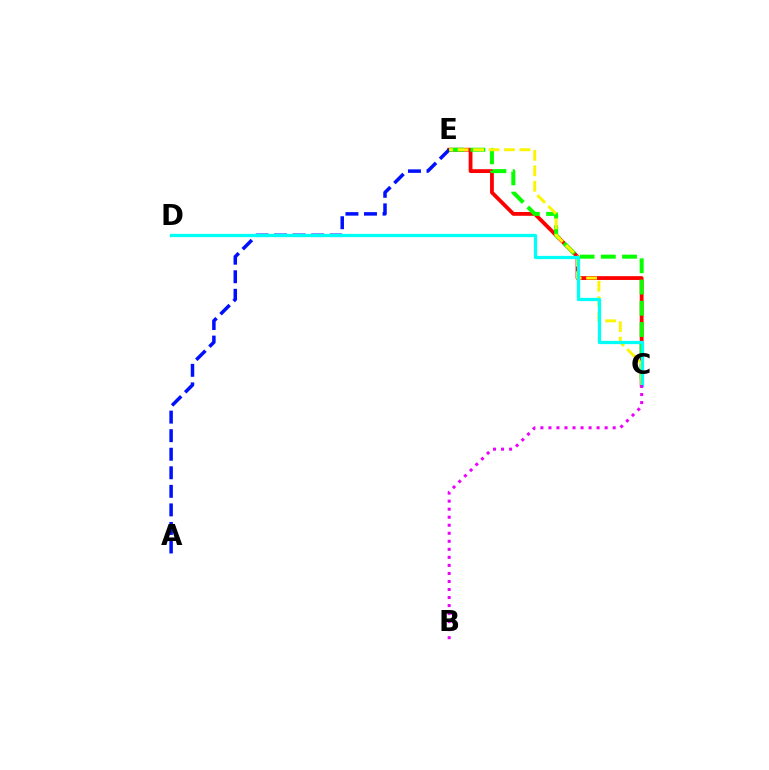{('C', 'E'): [{'color': '#ff0000', 'line_style': 'solid', 'thickness': 2.74}, {'color': '#08ff00', 'line_style': 'dashed', 'thickness': 2.89}, {'color': '#fcf500', 'line_style': 'dashed', 'thickness': 2.1}], ('A', 'E'): [{'color': '#0010ff', 'line_style': 'dashed', 'thickness': 2.52}], ('C', 'D'): [{'color': '#00fff6', 'line_style': 'solid', 'thickness': 2.35}], ('B', 'C'): [{'color': '#ee00ff', 'line_style': 'dotted', 'thickness': 2.18}]}